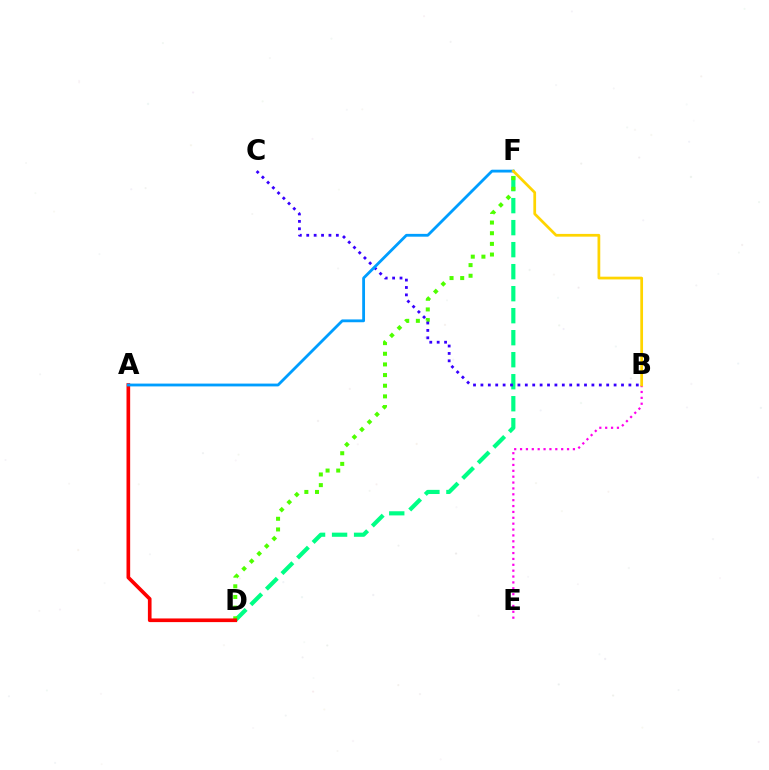{('D', 'F'): [{'color': '#00ff86', 'line_style': 'dashed', 'thickness': 2.99}, {'color': '#4fff00', 'line_style': 'dotted', 'thickness': 2.89}], ('B', 'C'): [{'color': '#3700ff', 'line_style': 'dotted', 'thickness': 2.01}], ('B', 'E'): [{'color': '#ff00ed', 'line_style': 'dotted', 'thickness': 1.6}], ('A', 'D'): [{'color': '#ff0000', 'line_style': 'solid', 'thickness': 2.63}], ('A', 'F'): [{'color': '#009eff', 'line_style': 'solid', 'thickness': 2.03}], ('B', 'F'): [{'color': '#ffd500', 'line_style': 'solid', 'thickness': 1.98}]}